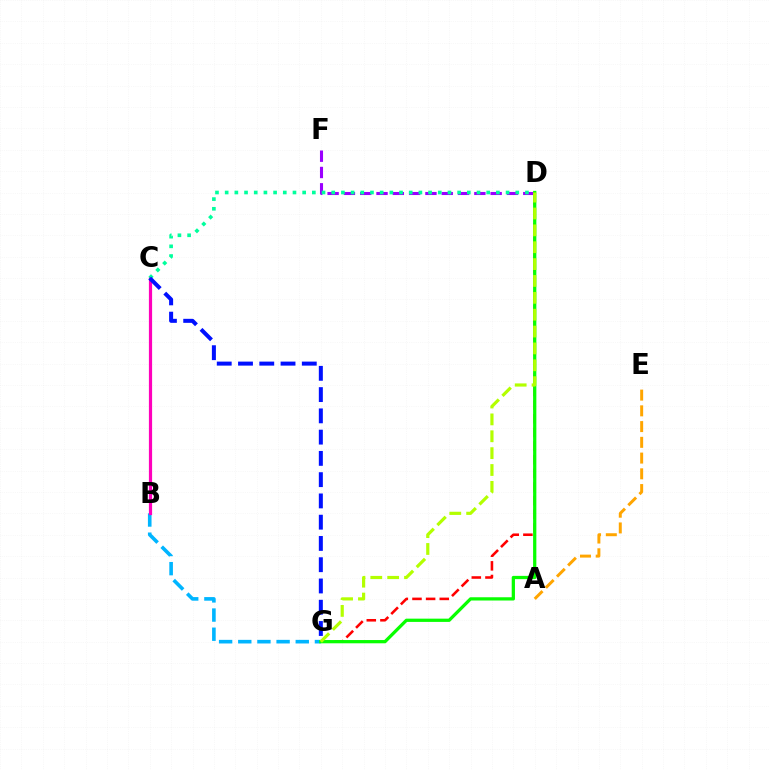{('B', 'G'): [{'color': '#00b5ff', 'line_style': 'dashed', 'thickness': 2.6}], ('D', 'G'): [{'color': '#ff0000', 'line_style': 'dashed', 'thickness': 1.85}, {'color': '#08ff00', 'line_style': 'solid', 'thickness': 2.34}, {'color': '#b3ff00', 'line_style': 'dashed', 'thickness': 2.29}], ('B', 'C'): [{'color': '#ff00bd', 'line_style': 'solid', 'thickness': 2.31}], ('D', 'F'): [{'color': '#9b00ff', 'line_style': 'dashed', 'thickness': 2.22}], ('C', 'D'): [{'color': '#00ff9d', 'line_style': 'dotted', 'thickness': 2.63}], ('C', 'G'): [{'color': '#0010ff', 'line_style': 'dashed', 'thickness': 2.89}], ('A', 'E'): [{'color': '#ffa500', 'line_style': 'dashed', 'thickness': 2.14}]}